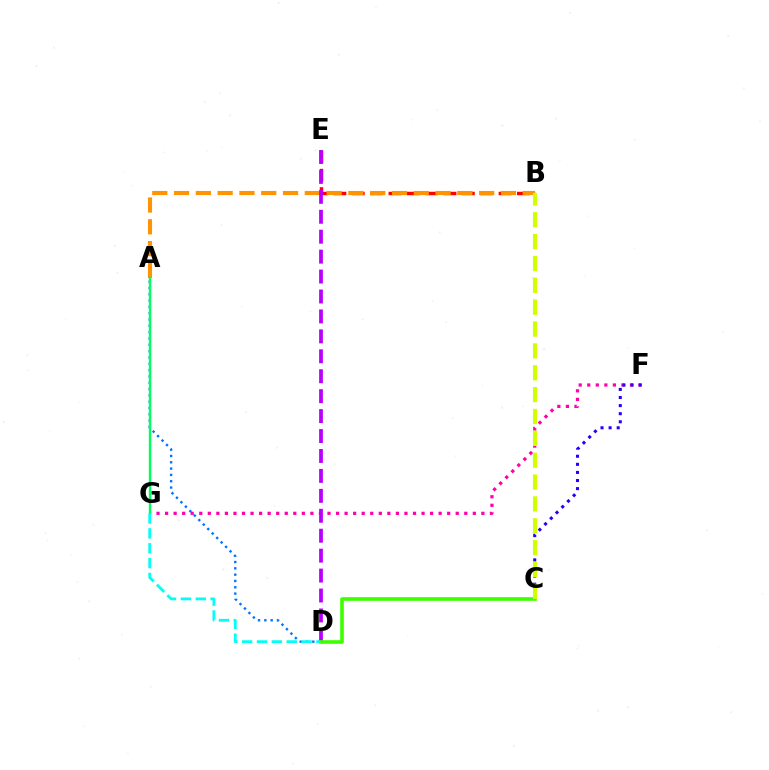{('B', 'E'): [{'color': '#ff0000', 'line_style': 'dashed', 'thickness': 2.49}], ('A', 'B'): [{'color': '#ff9400', 'line_style': 'dashed', 'thickness': 2.96}], ('A', 'D'): [{'color': '#0074ff', 'line_style': 'dotted', 'thickness': 1.72}], ('F', 'G'): [{'color': '#ff00ac', 'line_style': 'dotted', 'thickness': 2.32}], ('A', 'G'): [{'color': '#00ff5c', 'line_style': 'solid', 'thickness': 1.74}], ('D', 'E'): [{'color': '#b900ff', 'line_style': 'dashed', 'thickness': 2.71}], ('D', 'G'): [{'color': '#00fff6', 'line_style': 'dashed', 'thickness': 2.02}], ('C', 'D'): [{'color': '#3dff00', 'line_style': 'solid', 'thickness': 2.61}], ('C', 'F'): [{'color': '#2500ff', 'line_style': 'dotted', 'thickness': 2.2}], ('B', 'C'): [{'color': '#d1ff00', 'line_style': 'dashed', 'thickness': 2.97}]}